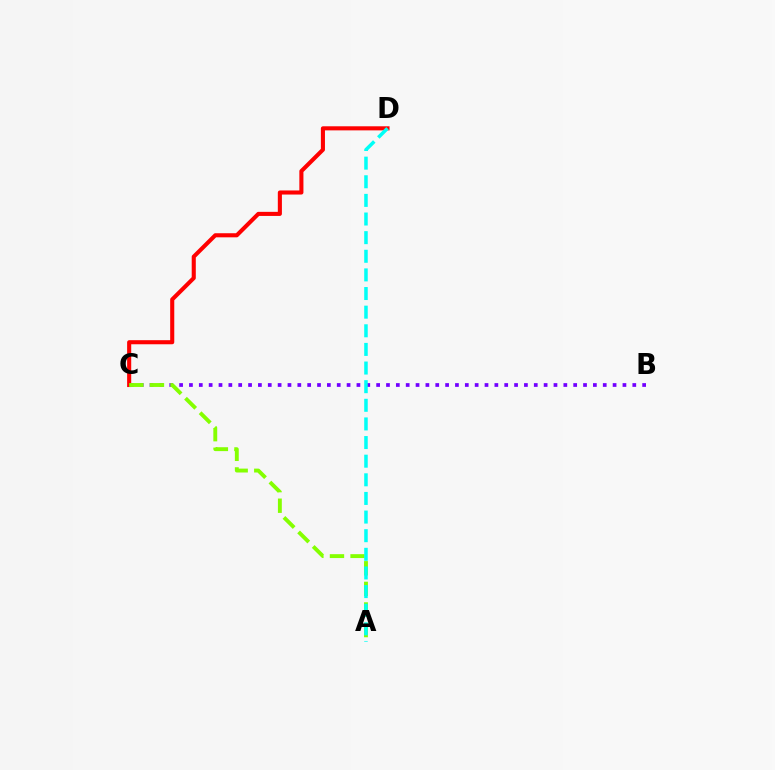{('C', 'D'): [{'color': '#ff0000', 'line_style': 'solid', 'thickness': 2.94}], ('B', 'C'): [{'color': '#7200ff', 'line_style': 'dotted', 'thickness': 2.68}], ('A', 'C'): [{'color': '#84ff00', 'line_style': 'dashed', 'thickness': 2.8}], ('A', 'D'): [{'color': '#00fff6', 'line_style': 'dashed', 'thickness': 2.53}]}